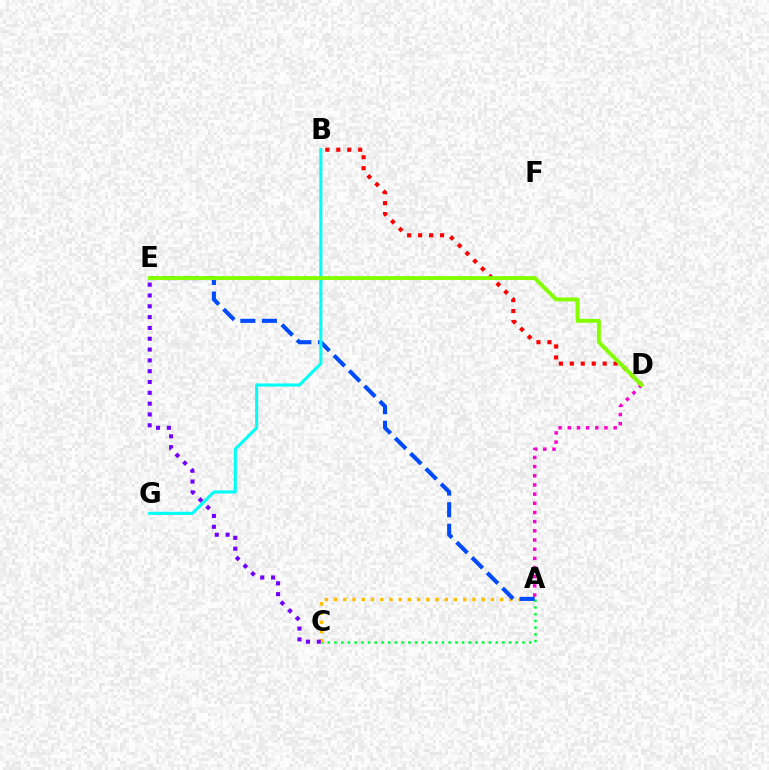{('A', 'C'): [{'color': '#00ff39', 'line_style': 'dotted', 'thickness': 1.82}, {'color': '#ffbd00', 'line_style': 'dotted', 'thickness': 2.51}], ('A', 'D'): [{'color': '#ff00cf', 'line_style': 'dotted', 'thickness': 2.49}], ('B', 'D'): [{'color': '#ff0000', 'line_style': 'dotted', 'thickness': 2.97}], ('C', 'E'): [{'color': '#7200ff', 'line_style': 'dotted', 'thickness': 2.94}], ('A', 'E'): [{'color': '#004bff', 'line_style': 'dashed', 'thickness': 2.93}], ('B', 'G'): [{'color': '#00fff6', 'line_style': 'solid', 'thickness': 2.21}], ('D', 'E'): [{'color': '#84ff00', 'line_style': 'solid', 'thickness': 2.84}]}